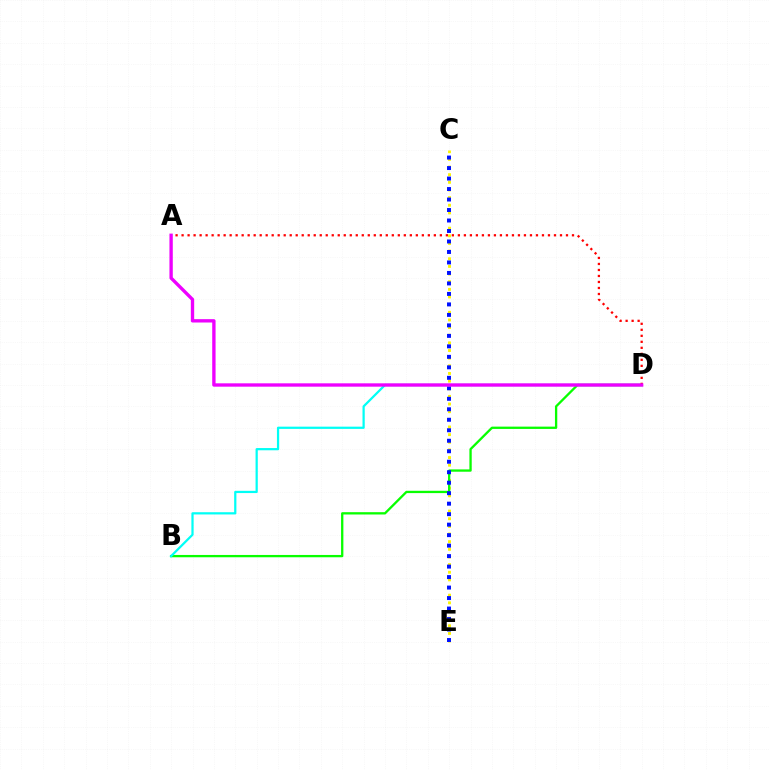{('C', 'E'): [{'color': '#fcf500', 'line_style': 'dotted', 'thickness': 2.08}, {'color': '#0010ff', 'line_style': 'dotted', 'thickness': 2.85}], ('B', 'D'): [{'color': '#08ff00', 'line_style': 'solid', 'thickness': 1.66}, {'color': '#00fff6', 'line_style': 'solid', 'thickness': 1.61}], ('A', 'D'): [{'color': '#ff0000', 'line_style': 'dotted', 'thickness': 1.63}, {'color': '#ee00ff', 'line_style': 'solid', 'thickness': 2.41}]}